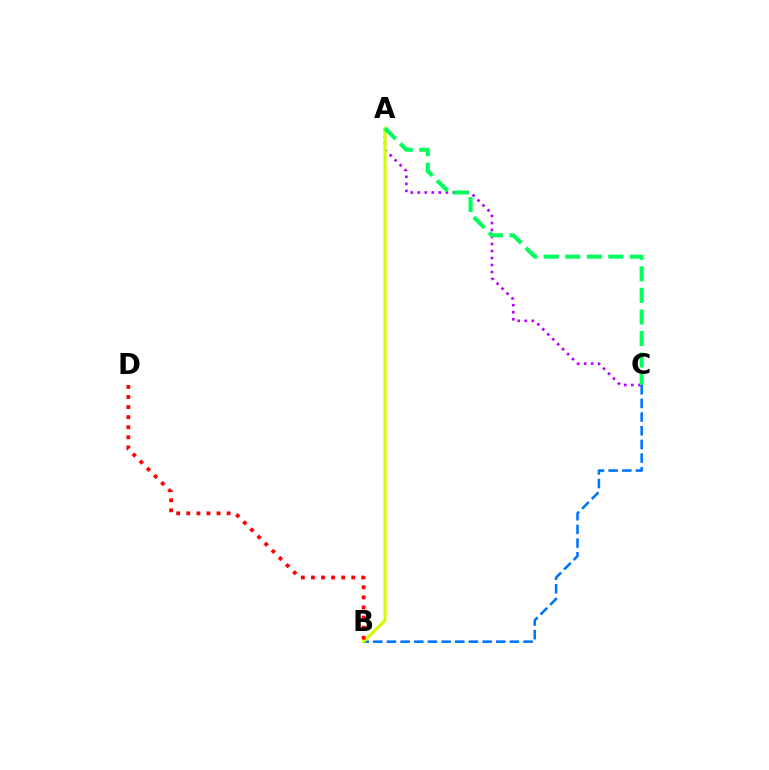{('B', 'C'): [{'color': '#0074ff', 'line_style': 'dashed', 'thickness': 1.86}], ('A', 'C'): [{'color': '#b900ff', 'line_style': 'dotted', 'thickness': 1.9}, {'color': '#00ff5c', 'line_style': 'dashed', 'thickness': 2.93}], ('A', 'B'): [{'color': '#d1ff00', 'line_style': 'solid', 'thickness': 2.23}], ('B', 'D'): [{'color': '#ff0000', 'line_style': 'dotted', 'thickness': 2.74}]}